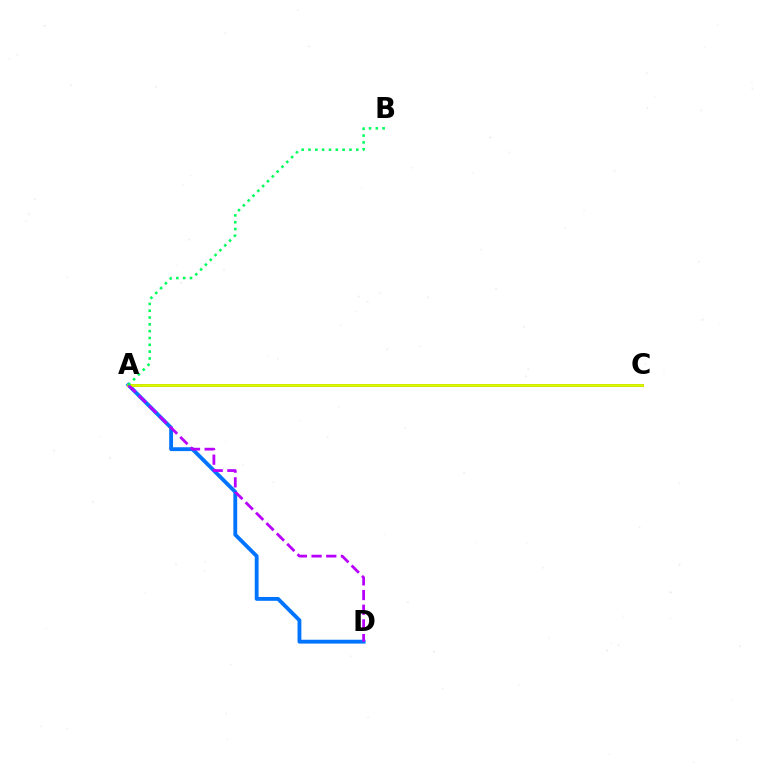{('A', 'D'): [{'color': '#0074ff', 'line_style': 'solid', 'thickness': 2.77}, {'color': '#b900ff', 'line_style': 'dashed', 'thickness': 2.0}], ('A', 'C'): [{'color': '#ff0000', 'line_style': 'solid', 'thickness': 2.12}, {'color': '#d1ff00', 'line_style': 'solid', 'thickness': 2.02}], ('A', 'B'): [{'color': '#00ff5c', 'line_style': 'dotted', 'thickness': 1.85}]}